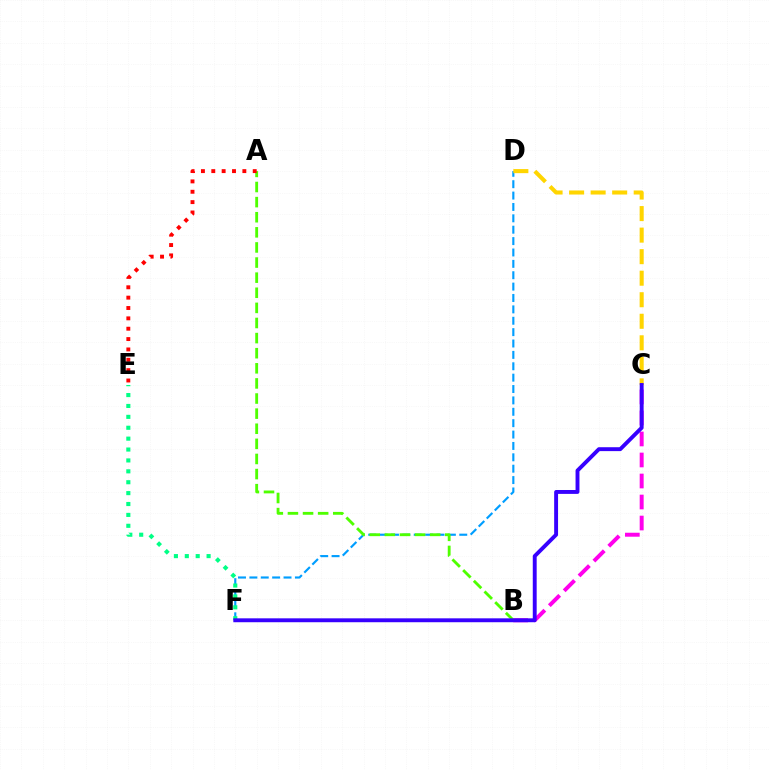{('B', 'C'): [{'color': '#ff00ed', 'line_style': 'dashed', 'thickness': 2.85}], ('D', 'F'): [{'color': '#009eff', 'line_style': 'dashed', 'thickness': 1.55}], ('C', 'D'): [{'color': '#ffd500', 'line_style': 'dashed', 'thickness': 2.93}], ('E', 'F'): [{'color': '#00ff86', 'line_style': 'dotted', 'thickness': 2.96}], ('A', 'B'): [{'color': '#4fff00', 'line_style': 'dashed', 'thickness': 2.05}], ('A', 'E'): [{'color': '#ff0000', 'line_style': 'dotted', 'thickness': 2.81}], ('C', 'F'): [{'color': '#3700ff', 'line_style': 'solid', 'thickness': 2.81}]}